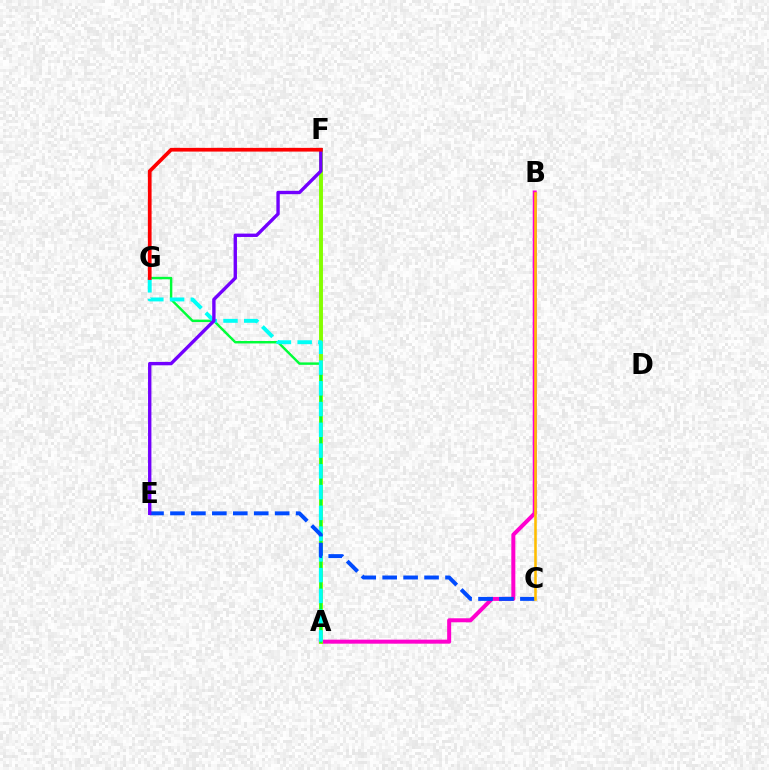{('A', 'B'): [{'color': '#ff00cf', 'line_style': 'solid', 'thickness': 2.88}], ('A', 'F'): [{'color': '#84ff00', 'line_style': 'solid', 'thickness': 2.83}], ('A', 'G'): [{'color': '#00ff39', 'line_style': 'solid', 'thickness': 1.75}, {'color': '#00fff6', 'line_style': 'dashed', 'thickness': 2.82}], ('C', 'E'): [{'color': '#004bff', 'line_style': 'dashed', 'thickness': 2.85}], ('E', 'F'): [{'color': '#7200ff', 'line_style': 'solid', 'thickness': 2.43}], ('F', 'G'): [{'color': '#ff0000', 'line_style': 'solid', 'thickness': 2.68}], ('B', 'C'): [{'color': '#ffbd00', 'line_style': 'solid', 'thickness': 1.85}]}